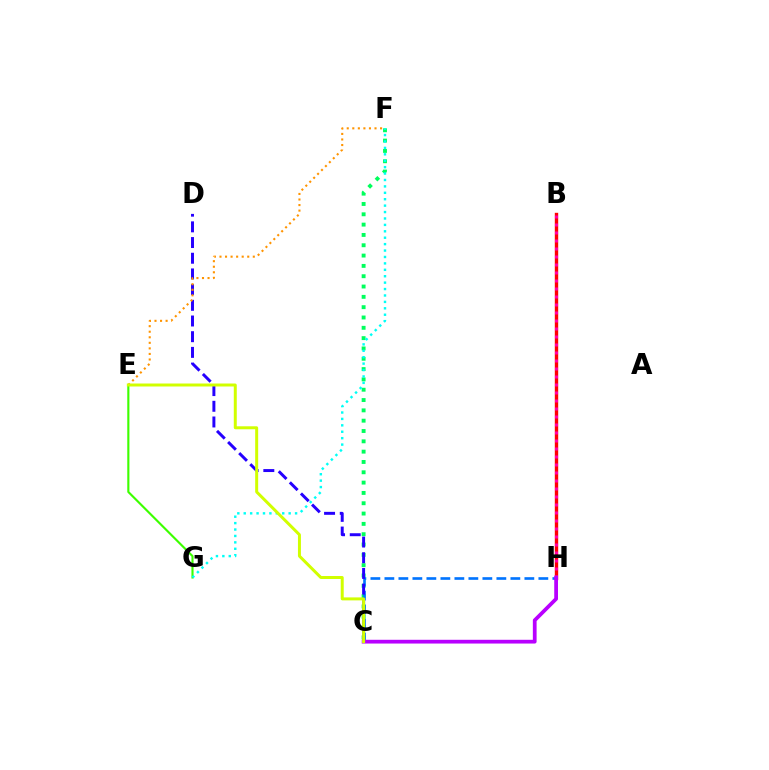{('C', 'F'): [{'color': '#00ff5c', 'line_style': 'dotted', 'thickness': 2.8}], ('C', 'H'): [{'color': '#0074ff', 'line_style': 'dashed', 'thickness': 1.9}, {'color': '#b900ff', 'line_style': 'solid', 'thickness': 2.7}], ('B', 'H'): [{'color': '#ff0000', 'line_style': 'solid', 'thickness': 2.43}, {'color': '#ff00ac', 'line_style': 'dotted', 'thickness': 2.17}], ('E', 'G'): [{'color': '#3dff00', 'line_style': 'solid', 'thickness': 1.53}], ('C', 'D'): [{'color': '#2500ff', 'line_style': 'dashed', 'thickness': 2.13}], ('E', 'F'): [{'color': '#ff9400', 'line_style': 'dotted', 'thickness': 1.51}], ('F', 'G'): [{'color': '#00fff6', 'line_style': 'dotted', 'thickness': 1.74}], ('C', 'E'): [{'color': '#d1ff00', 'line_style': 'solid', 'thickness': 2.15}]}